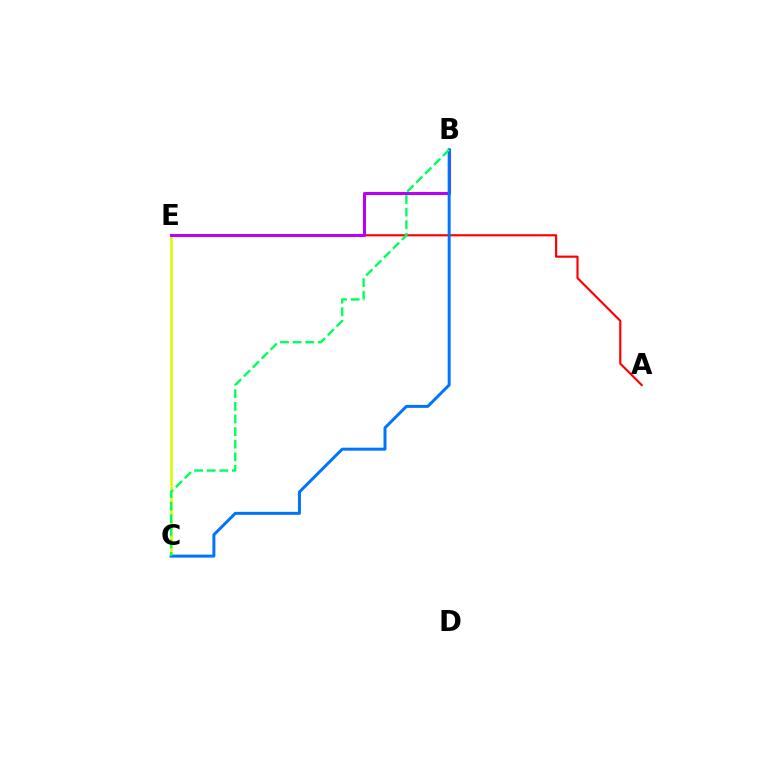{('C', 'E'): [{'color': '#d1ff00', 'line_style': 'solid', 'thickness': 1.83}], ('A', 'E'): [{'color': '#ff0000', 'line_style': 'solid', 'thickness': 1.55}], ('B', 'E'): [{'color': '#b900ff', 'line_style': 'solid', 'thickness': 2.19}], ('B', 'C'): [{'color': '#0074ff', 'line_style': 'solid', 'thickness': 2.15}, {'color': '#00ff5c', 'line_style': 'dashed', 'thickness': 1.71}]}